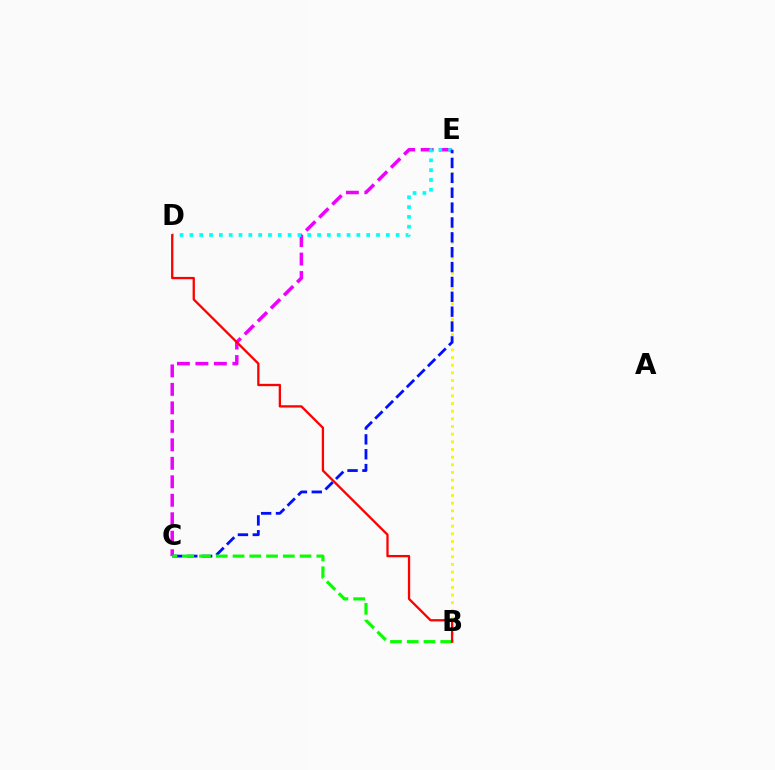{('C', 'E'): [{'color': '#ee00ff', 'line_style': 'dashed', 'thickness': 2.51}, {'color': '#0010ff', 'line_style': 'dashed', 'thickness': 2.02}], ('D', 'E'): [{'color': '#00fff6', 'line_style': 'dotted', 'thickness': 2.67}], ('B', 'E'): [{'color': '#fcf500', 'line_style': 'dotted', 'thickness': 2.08}], ('B', 'C'): [{'color': '#08ff00', 'line_style': 'dashed', 'thickness': 2.28}], ('B', 'D'): [{'color': '#ff0000', 'line_style': 'solid', 'thickness': 1.66}]}